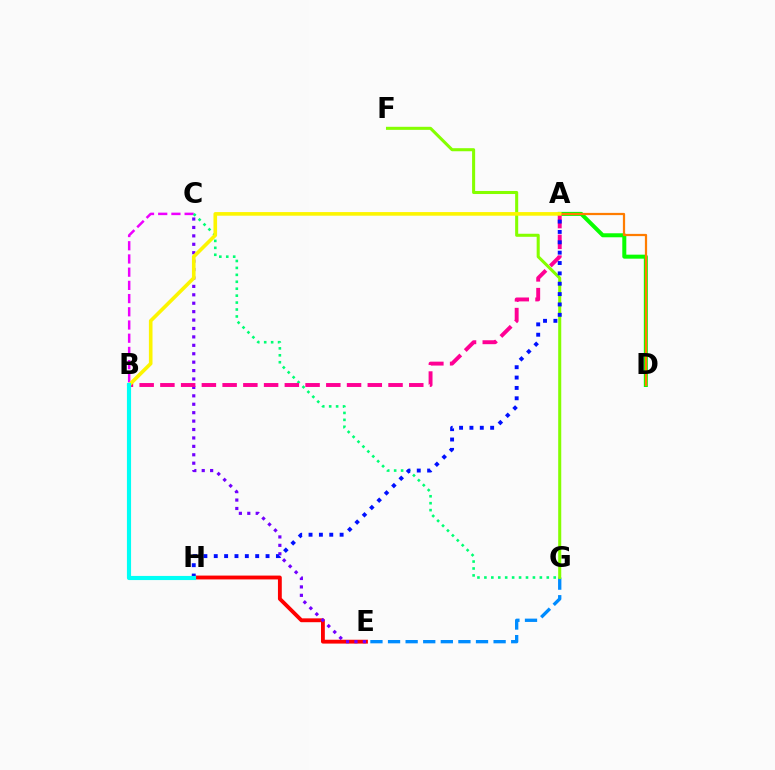{('E', 'H'): [{'color': '#ff0000', 'line_style': 'solid', 'thickness': 2.77}], ('A', 'D'): [{'color': '#08ff00', 'line_style': 'solid', 'thickness': 2.89}, {'color': '#ff7c00', 'line_style': 'solid', 'thickness': 1.61}], ('B', 'C'): [{'color': '#ee00ff', 'line_style': 'dashed', 'thickness': 1.79}], ('E', 'G'): [{'color': '#008cff', 'line_style': 'dashed', 'thickness': 2.39}], ('C', 'G'): [{'color': '#00ff74', 'line_style': 'dotted', 'thickness': 1.88}], ('F', 'G'): [{'color': '#84ff00', 'line_style': 'solid', 'thickness': 2.2}], ('C', 'E'): [{'color': '#7200ff', 'line_style': 'dotted', 'thickness': 2.29}], ('A', 'B'): [{'color': '#ff0094', 'line_style': 'dashed', 'thickness': 2.82}, {'color': '#fcf500', 'line_style': 'solid', 'thickness': 2.61}], ('A', 'H'): [{'color': '#0010ff', 'line_style': 'dotted', 'thickness': 2.81}], ('B', 'H'): [{'color': '#00fff6', 'line_style': 'solid', 'thickness': 2.97}]}